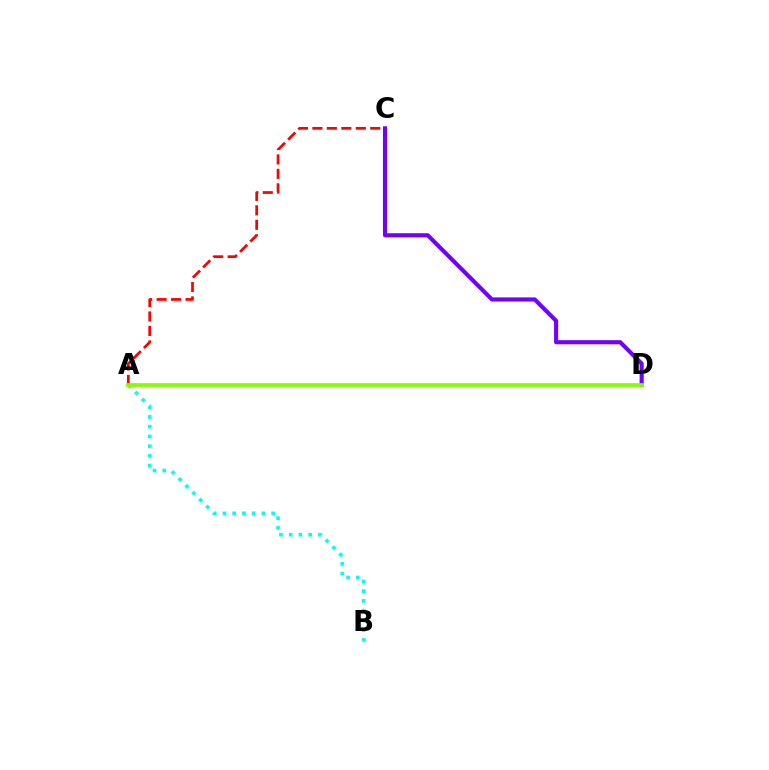{('A', 'C'): [{'color': '#ff0000', 'line_style': 'dashed', 'thickness': 1.97}], ('A', 'B'): [{'color': '#00fff6', 'line_style': 'dotted', 'thickness': 2.65}], ('C', 'D'): [{'color': '#7200ff', 'line_style': 'solid', 'thickness': 2.95}], ('A', 'D'): [{'color': '#84ff00', 'line_style': 'solid', 'thickness': 2.73}]}